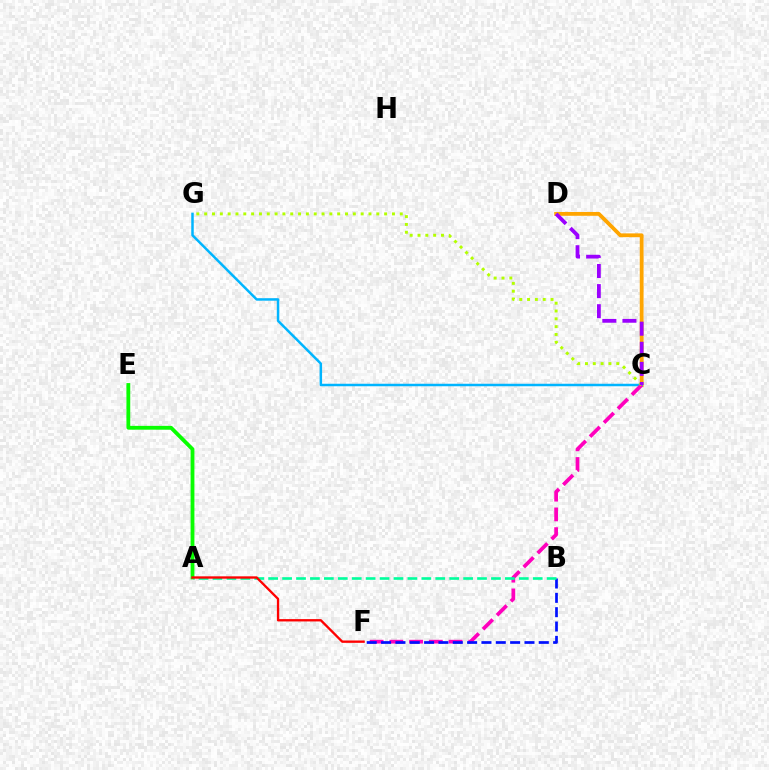{('C', 'D'): [{'color': '#ffa500', 'line_style': 'solid', 'thickness': 2.74}, {'color': '#9b00ff', 'line_style': 'dashed', 'thickness': 2.73}], ('C', 'G'): [{'color': '#00b5ff', 'line_style': 'solid', 'thickness': 1.79}, {'color': '#b3ff00', 'line_style': 'dotted', 'thickness': 2.13}], ('A', 'E'): [{'color': '#08ff00', 'line_style': 'solid', 'thickness': 2.75}], ('C', 'F'): [{'color': '#ff00bd', 'line_style': 'dashed', 'thickness': 2.68}], ('B', 'F'): [{'color': '#0010ff', 'line_style': 'dashed', 'thickness': 1.95}], ('A', 'B'): [{'color': '#00ff9d', 'line_style': 'dashed', 'thickness': 1.89}], ('A', 'F'): [{'color': '#ff0000', 'line_style': 'solid', 'thickness': 1.68}]}